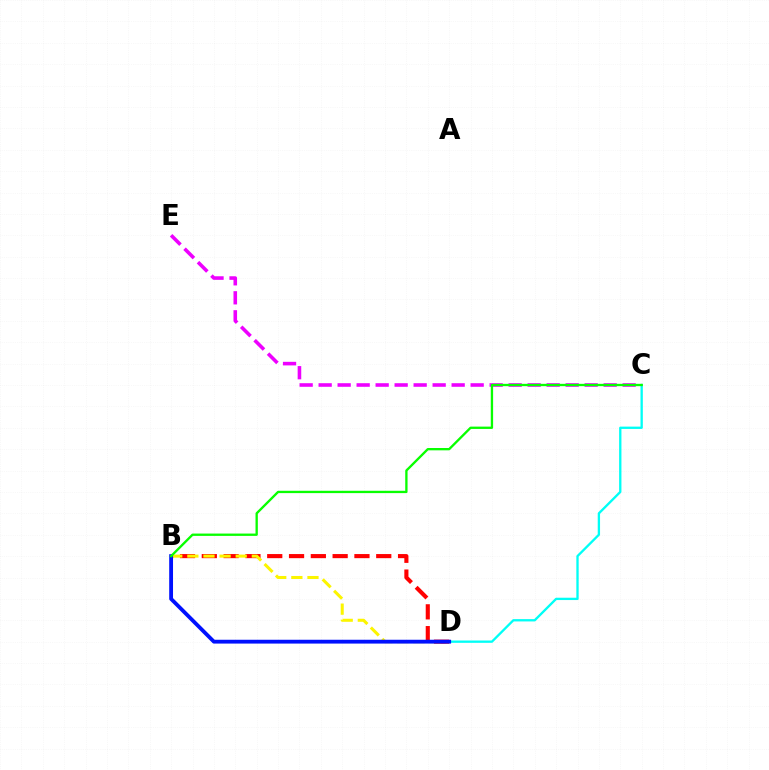{('B', 'D'): [{'color': '#ff0000', 'line_style': 'dashed', 'thickness': 2.96}, {'color': '#fcf500', 'line_style': 'dashed', 'thickness': 2.19}, {'color': '#0010ff', 'line_style': 'solid', 'thickness': 2.76}], ('C', 'D'): [{'color': '#00fff6', 'line_style': 'solid', 'thickness': 1.67}], ('C', 'E'): [{'color': '#ee00ff', 'line_style': 'dashed', 'thickness': 2.58}], ('B', 'C'): [{'color': '#08ff00', 'line_style': 'solid', 'thickness': 1.68}]}